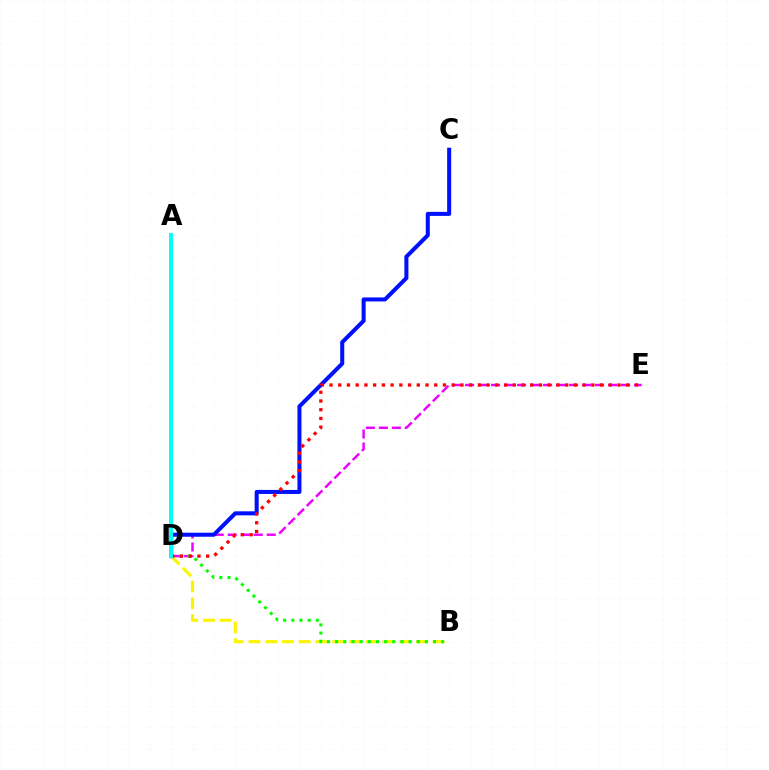{('D', 'E'): [{'color': '#ee00ff', 'line_style': 'dashed', 'thickness': 1.77}, {'color': '#ff0000', 'line_style': 'dotted', 'thickness': 2.37}], ('B', 'D'): [{'color': '#fcf500', 'line_style': 'dashed', 'thickness': 2.27}, {'color': '#08ff00', 'line_style': 'dotted', 'thickness': 2.22}], ('C', 'D'): [{'color': '#0010ff', 'line_style': 'solid', 'thickness': 2.91}], ('A', 'D'): [{'color': '#00fff6', 'line_style': 'solid', 'thickness': 2.83}]}